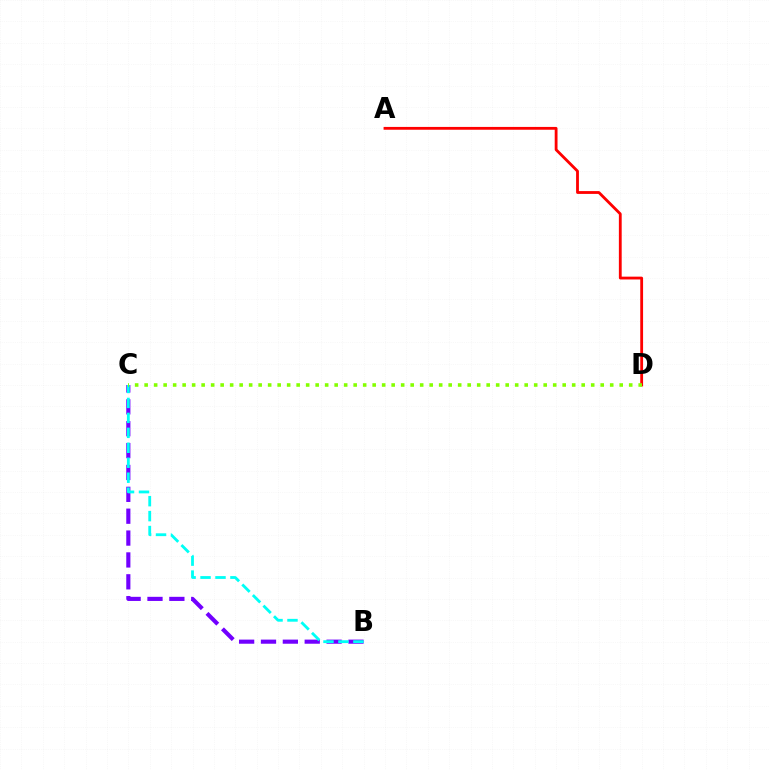{('B', 'C'): [{'color': '#7200ff', 'line_style': 'dashed', 'thickness': 2.97}, {'color': '#00fff6', 'line_style': 'dashed', 'thickness': 2.03}], ('A', 'D'): [{'color': '#ff0000', 'line_style': 'solid', 'thickness': 2.03}], ('C', 'D'): [{'color': '#84ff00', 'line_style': 'dotted', 'thickness': 2.58}]}